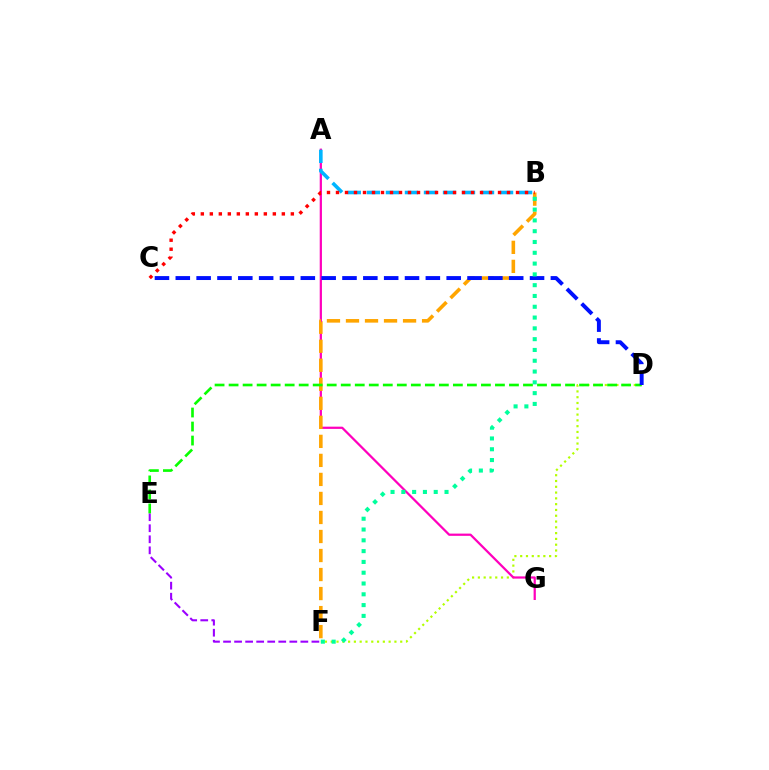{('E', 'F'): [{'color': '#9b00ff', 'line_style': 'dashed', 'thickness': 1.5}], ('D', 'F'): [{'color': '#b3ff00', 'line_style': 'dotted', 'thickness': 1.57}], ('A', 'G'): [{'color': '#ff00bd', 'line_style': 'solid', 'thickness': 1.61}], ('B', 'F'): [{'color': '#ffa500', 'line_style': 'dashed', 'thickness': 2.58}, {'color': '#00ff9d', 'line_style': 'dotted', 'thickness': 2.93}], ('D', 'E'): [{'color': '#08ff00', 'line_style': 'dashed', 'thickness': 1.9}], ('C', 'D'): [{'color': '#0010ff', 'line_style': 'dashed', 'thickness': 2.83}], ('A', 'B'): [{'color': '#00b5ff', 'line_style': 'dashed', 'thickness': 2.59}], ('B', 'C'): [{'color': '#ff0000', 'line_style': 'dotted', 'thickness': 2.45}]}